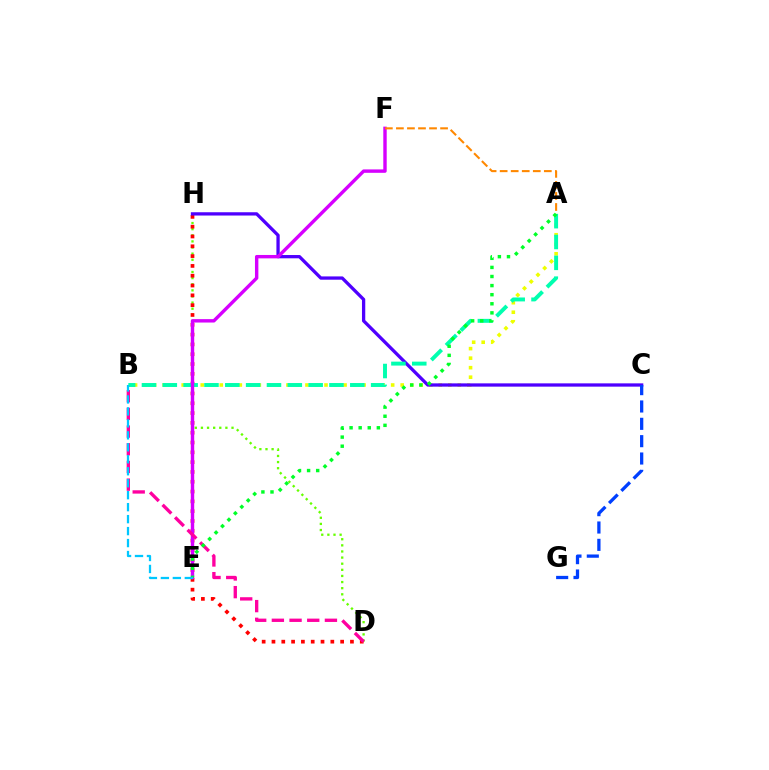{('A', 'B'): [{'color': '#eeff00', 'line_style': 'dotted', 'thickness': 2.59}, {'color': '#00ffaf', 'line_style': 'dashed', 'thickness': 2.83}], ('D', 'H'): [{'color': '#66ff00', 'line_style': 'dotted', 'thickness': 1.66}, {'color': '#ff0000', 'line_style': 'dotted', 'thickness': 2.67}], ('C', 'H'): [{'color': '#4f00ff', 'line_style': 'solid', 'thickness': 2.37}], ('E', 'F'): [{'color': '#d600ff', 'line_style': 'solid', 'thickness': 2.45}], ('A', 'F'): [{'color': '#ff8800', 'line_style': 'dashed', 'thickness': 1.5}], ('B', 'D'): [{'color': '#ff00a0', 'line_style': 'dashed', 'thickness': 2.4}], ('A', 'E'): [{'color': '#00ff27', 'line_style': 'dotted', 'thickness': 2.47}], ('C', 'G'): [{'color': '#003fff', 'line_style': 'dashed', 'thickness': 2.36}], ('B', 'E'): [{'color': '#00c7ff', 'line_style': 'dashed', 'thickness': 1.63}]}